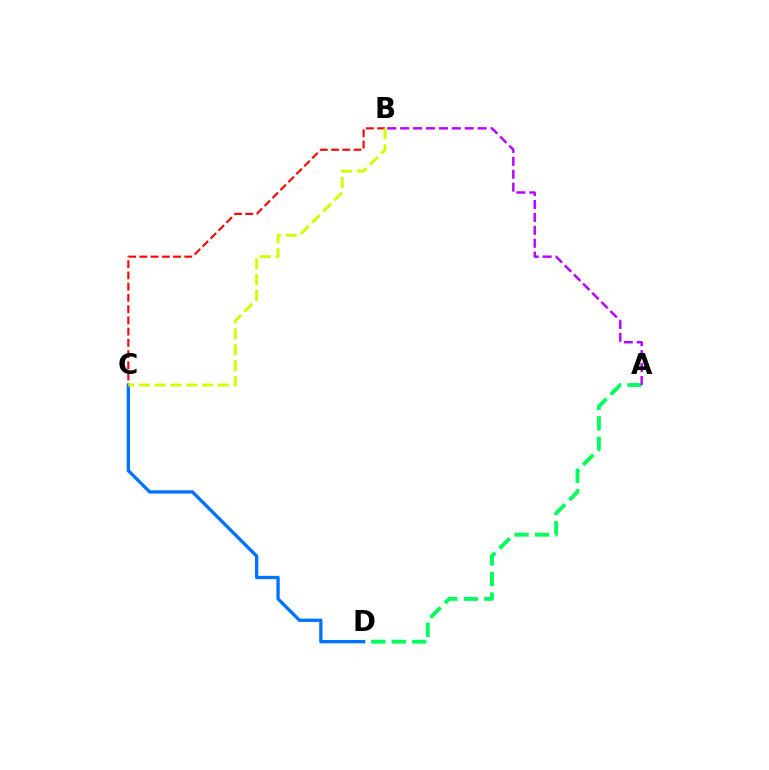{('A', 'D'): [{'color': '#00ff5c', 'line_style': 'dashed', 'thickness': 2.78}], ('C', 'D'): [{'color': '#0074ff', 'line_style': 'solid', 'thickness': 2.39}], ('B', 'C'): [{'color': '#ff0000', 'line_style': 'dashed', 'thickness': 1.53}, {'color': '#d1ff00', 'line_style': 'dashed', 'thickness': 2.14}], ('A', 'B'): [{'color': '#b900ff', 'line_style': 'dashed', 'thickness': 1.75}]}